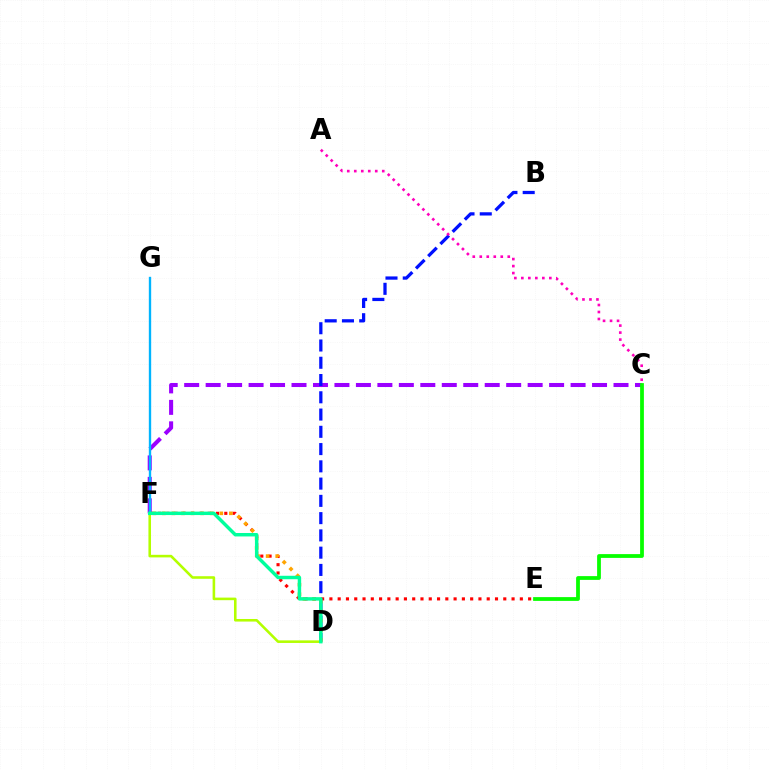{('C', 'F'): [{'color': '#9b00ff', 'line_style': 'dashed', 'thickness': 2.92}], ('C', 'E'): [{'color': '#08ff00', 'line_style': 'solid', 'thickness': 2.72}], ('E', 'F'): [{'color': '#ff0000', 'line_style': 'dotted', 'thickness': 2.25}], ('F', 'G'): [{'color': '#00b5ff', 'line_style': 'solid', 'thickness': 1.69}], ('B', 'D'): [{'color': '#0010ff', 'line_style': 'dashed', 'thickness': 2.35}], ('D', 'F'): [{'color': '#ffa500', 'line_style': 'dotted', 'thickness': 2.6}, {'color': '#b3ff00', 'line_style': 'solid', 'thickness': 1.86}, {'color': '#00ff9d', 'line_style': 'solid', 'thickness': 2.48}], ('A', 'C'): [{'color': '#ff00bd', 'line_style': 'dotted', 'thickness': 1.9}]}